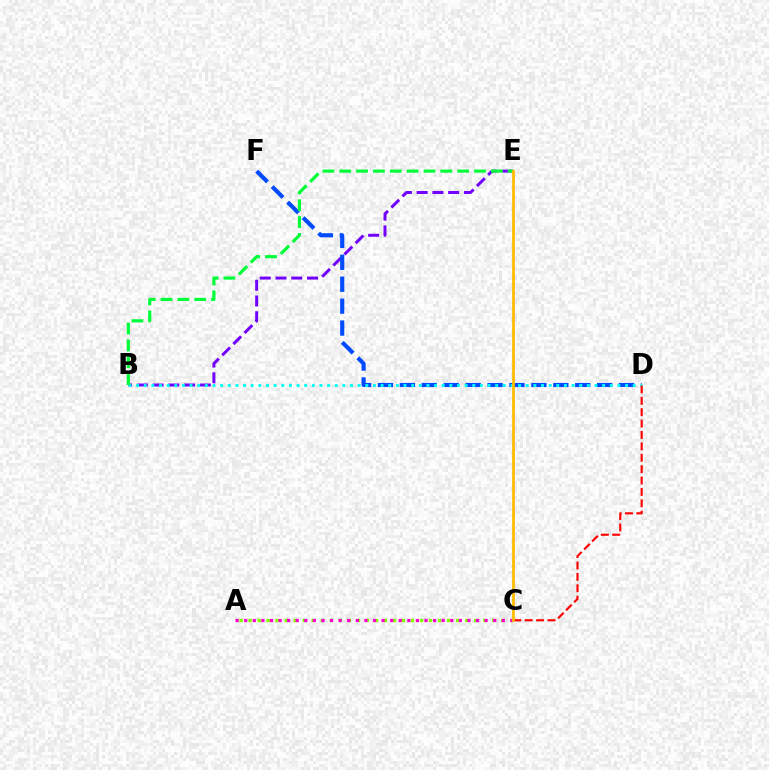{('B', 'E'): [{'color': '#7200ff', 'line_style': 'dashed', 'thickness': 2.14}, {'color': '#00ff39', 'line_style': 'dashed', 'thickness': 2.29}], ('D', 'F'): [{'color': '#004bff', 'line_style': 'dashed', 'thickness': 2.98}], ('B', 'D'): [{'color': '#00fff6', 'line_style': 'dotted', 'thickness': 2.08}], ('A', 'C'): [{'color': '#84ff00', 'line_style': 'dotted', 'thickness': 2.45}, {'color': '#ff00cf', 'line_style': 'dotted', 'thickness': 2.33}], ('C', 'D'): [{'color': '#ff0000', 'line_style': 'dashed', 'thickness': 1.55}], ('C', 'E'): [{'color': '#ffbd00', 'line_style': 'solid', 'thickness': 2.0}]}